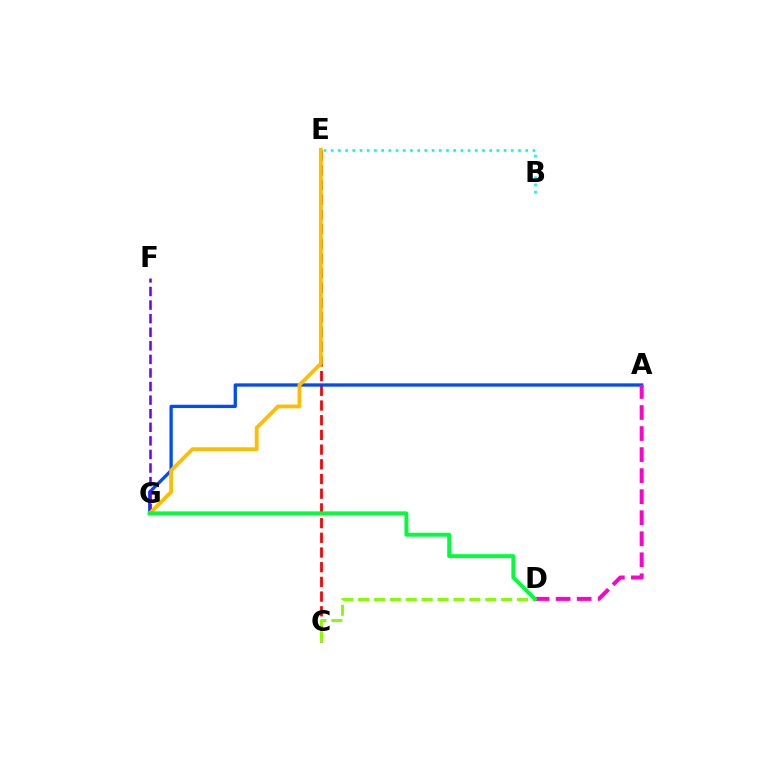{('C', 'E'): [{'color': '#ff0000', 'line_style': 'dashed', 'thickness': 2.0}], ('A', 'G'): [{'color': '#004bff', 'line_style': 'solid', 'thickness': 2.37}], ('A', 'D'): [{'color': '#ff00cf', 'line_style': 'dashed', 'thickness': 2.86}], ('F', 'G'): [{'color': '#7200ff', 'line_style': 'dashed', 'thickness': 1.84}], ('C', 'D'): [{'color': '#84ff00', 'line_style': 'dashed', 'thickness': 2.16}], ('E', 'G'): [{'color': '#ffbd00', 'line_style': 'solid', 'thickness': 2.74}], ('B', 'E'): [{'color': '#00fff6', 'line_style': 'dotted', 'thickness': 1.96}], ('D', 'G'): [{'color': '#00ff39', 'line_style': 'solid', 'thickness': 2.82}]}